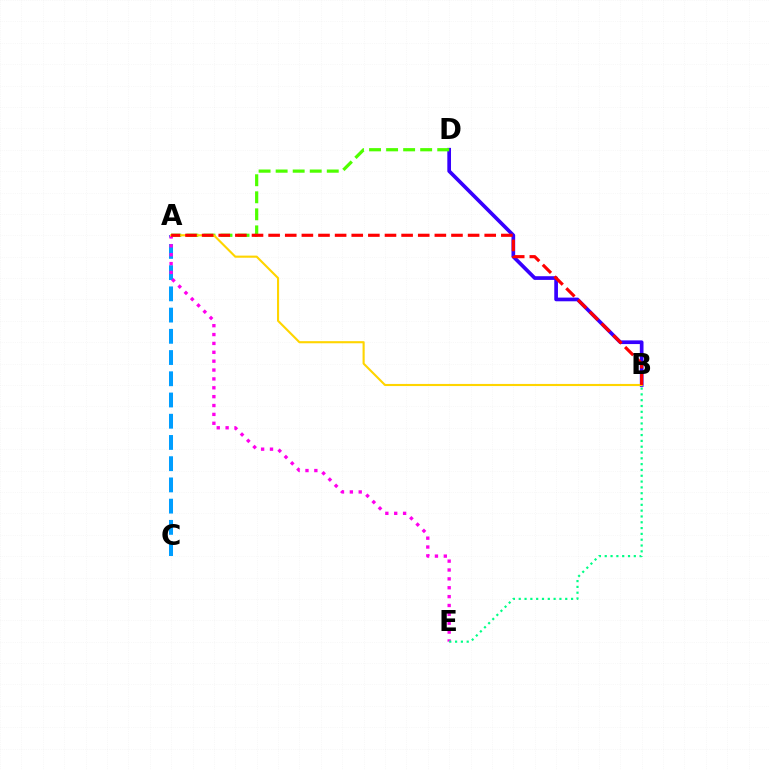{('B', 'D'): [{'color': '#3700ff', 'line_style': 'solid', 'thickness': 2.65}], ('A', 'C'): [{'color': '#009eff', 'line_style': 'dashed', 'thickness': 2.88}], ('A', 'D'): [{'color': '#4fff00', 'line_style': 'dashed', 'thickness': 2.32}], ('A', 'E'): [{'color': '#ff00ed', 'line_style': 'dotted', 'thickness': 2.41}], ('A', 'B'): [{'color': '#ffd500', 'line_style': 'solid', 'thickness': 1.53}, {'color': '#ff0000', 'line_style': 'dashed', 'thickness': 2.26}], ('B', 'E'): [{'color': '#00ff86', 'line_style': 'dotted', 'thickness': 1.58}]}